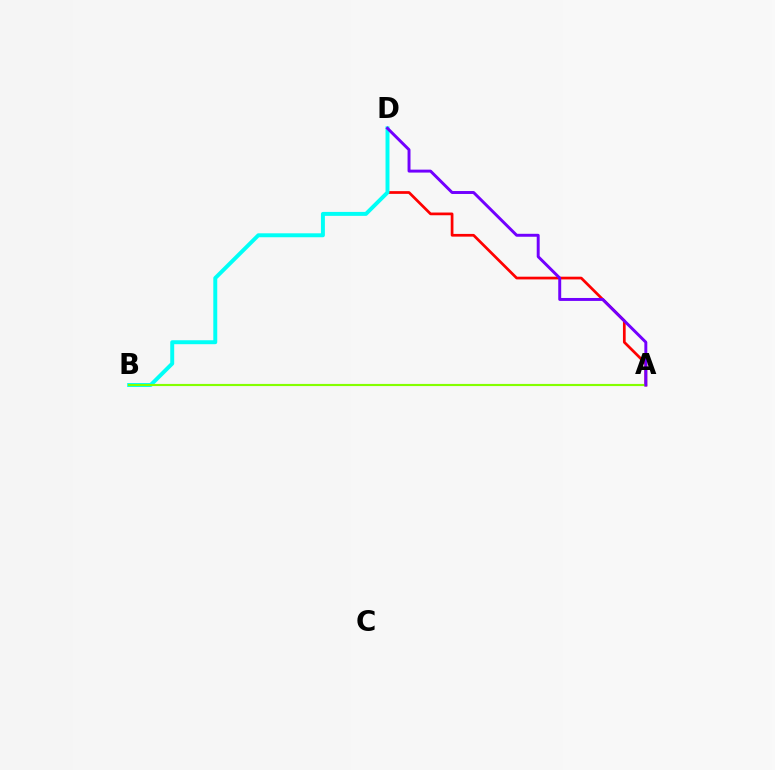{('A', 'D'): [{'color': '#ff0000', 'line_style': 'solid', 'thickness': 1.96}, {'color': '#7200ff', 'line_style': 'solid', 'thickness': 2.12}], ('B', 'D'): [{'color': '#00fff6', 'line_style': 'solid', 'thickness': 2.84}], ('A', 'B'): [{'color': '#84ff00', 'line_style': 'solid', 'thickness': 1.54}]}